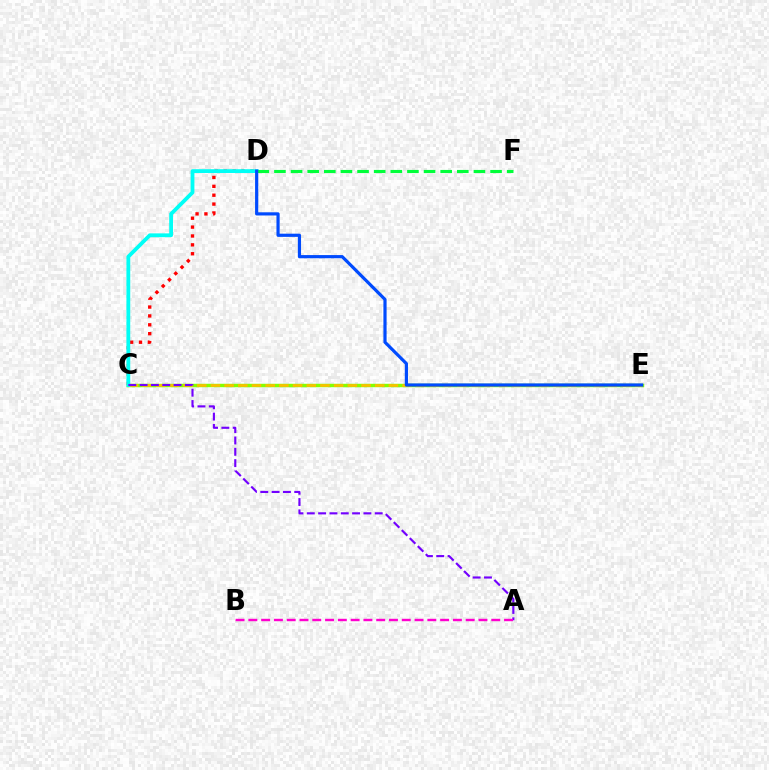{('C', 'E'): [{'color': '#84ff00', 'line_style': 'solid', 'thickness': 2.48}, {'color': '#ffbd00', 'line_style': 'dashed', 'thickness': 1.86}], ('C', 'D'): [{'color': '#ff0000', 'line_style': 'dotted', 'thickness': 2.41}, {'color': '#00fff6', 'line_style': 'solid', 'thickness': 2.74}], ('D', 'F'): [{'color': '#00ff39', 'line_style': 'dashed', 'thickness': 2.26}], ('D', 'E'): [{'color': '#004bff', 'line_style': 'solid', 'thickness': 2.29}], ('A', 'C'): [{'color': '#7200ff', 'line_style': 'dashed', 'thickness': 1.54}], ('A', 'B'): [{'color': '#ff00cf', 'line_style': 'dashed', 'thickness': 1.74}]}